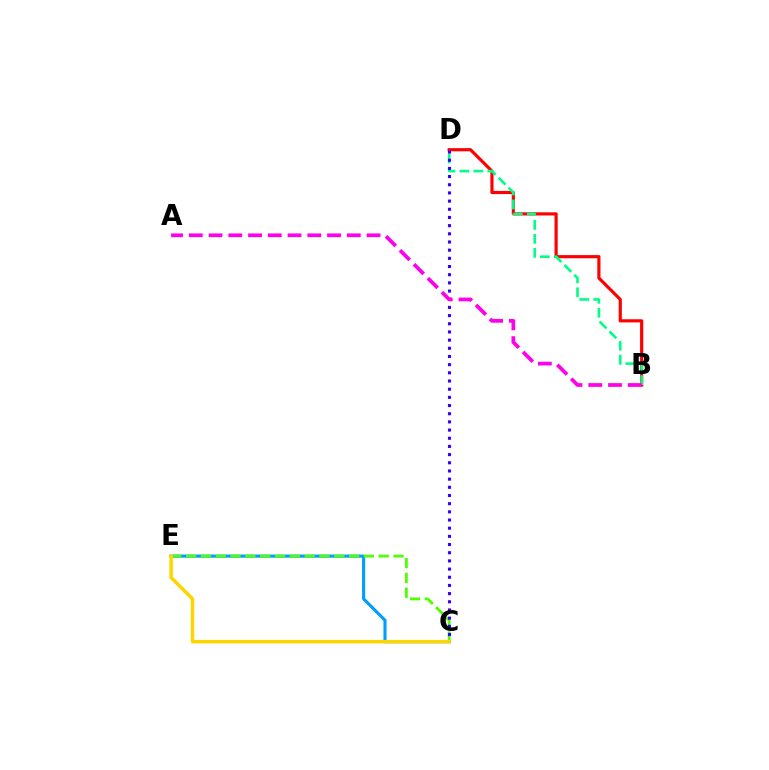{('C', 'E'): [{'color': '#009eff', 'line_style': 'solid', 'thickness': 2.25}, {'color': '#4fff00', 'line_style': 'dashed', 'thickness': 2.01}, {'color': '#ffd500', 'line_style': 'solid', 'thickness': 2.51}], ('B', 'D'): [{'color': '#ff0000', 'line_style': 'solid', 'thickness': 2.28}, {'color': '#00ff86', 'line_style': 'dashed', 'thickness': 1.89}], ('C', 'D'): [{'color': '#3700ff', 'line_style': 'dotted', 'thickness': 2.22}], ('A', 'B'): [{'color': '#ff00ed', 'line_style': 'dashed', 'thickness': 2.68}]}